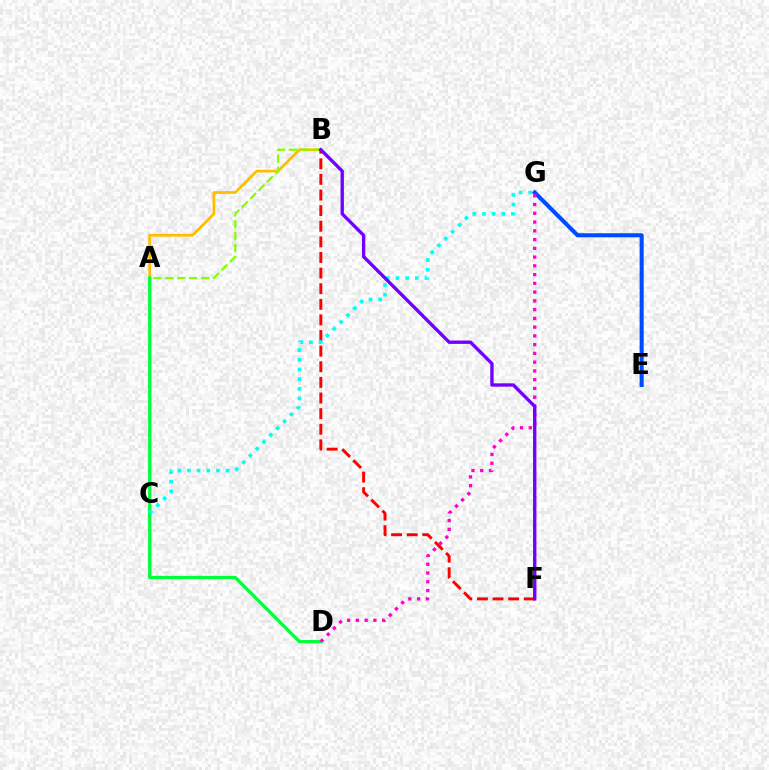{('A', 'B'): [{'color': '#ffbd00', 'line_style': 'solid', 'thickness': 1.97}, {'color': '#84ff00', 'line_style': 'dashed', 'thickness': 1.62}], ('A', 'D'): [{'color': '#00ff39', 'line_style': 'solid', 'thickness': 2.33}], ('B', 'F'): [{'color': '#ff0000', 'line_style': 'dashed', 'thickness': 2.12}, {'color': '#7200ff', 'line_style': 'solid', 'thickness': 2.42}], ('E', 'G'): [{'color': '#004bff', 'line_style': 'solid', 'thickness': 2.92}], ('C', 'G'): [{'color': '#00fff6', 'line_style': 'dotted', 'thickness': 2.63}], ('D', 'G'): [{'color': '#ff00cf', 'line_style': 'dotted', 'thickness': 2.38}]}